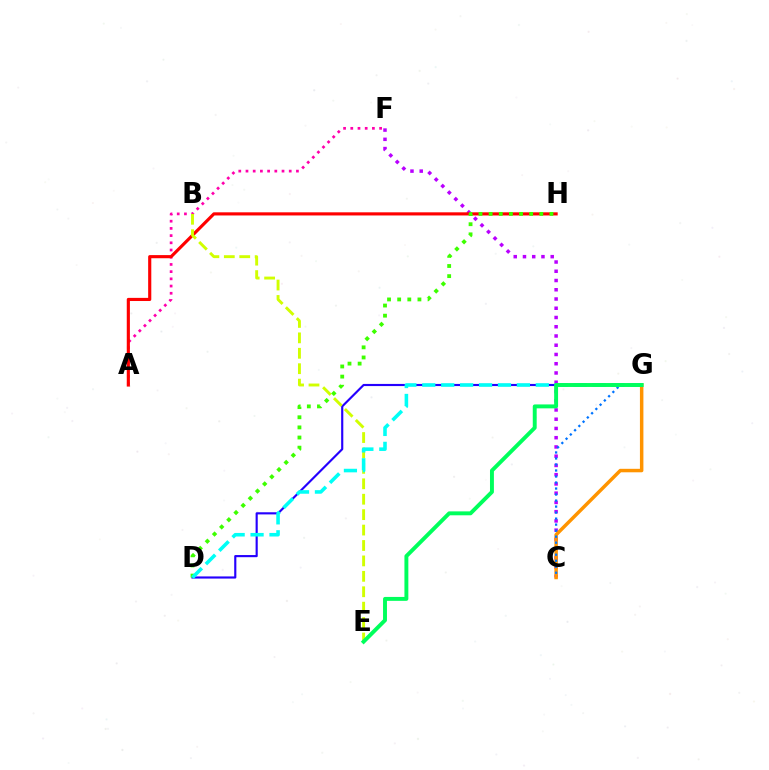{('D', 'G'): [{'color': '#2500ff', 'line_style': 'solid', 'thickness': 1.55}, {'color': '#00fff6', 'line_style': 'dashed', 'thickness': 2.57}], ('C', 'F'): [{'color': '#b900ff', 'line_style': 'dotted', 'thickness': 2.51}], ('A', 'F'): [{'color': '#ff00ac', 'line_style': 'dotted', 'thickness': 1.96}], ('A', 'H'): [{'color': '#ff0000', 'line_style': 'solid', 'thickness': 2.26}], ('B', 'E'): [{'color': '#d1ff00', 'line_style': 'dashed', 'thickness': 2.09}], ('C', 'G'): [{'color': '#ff9400', 'line_style': 'solid', 'thickness': 2.5}, {'color': '#0074ff', 'line_style': 'dotted', 'thickness': 1.63}], ('D', 'H'): [{'color': '#3dff00', 'line_style': 'dotted', 'thickness': 2.75}], ('E', 'G'): [{'color': '#00ff5c', 'line_style': 'solid', 'thickness': 2.82}]}